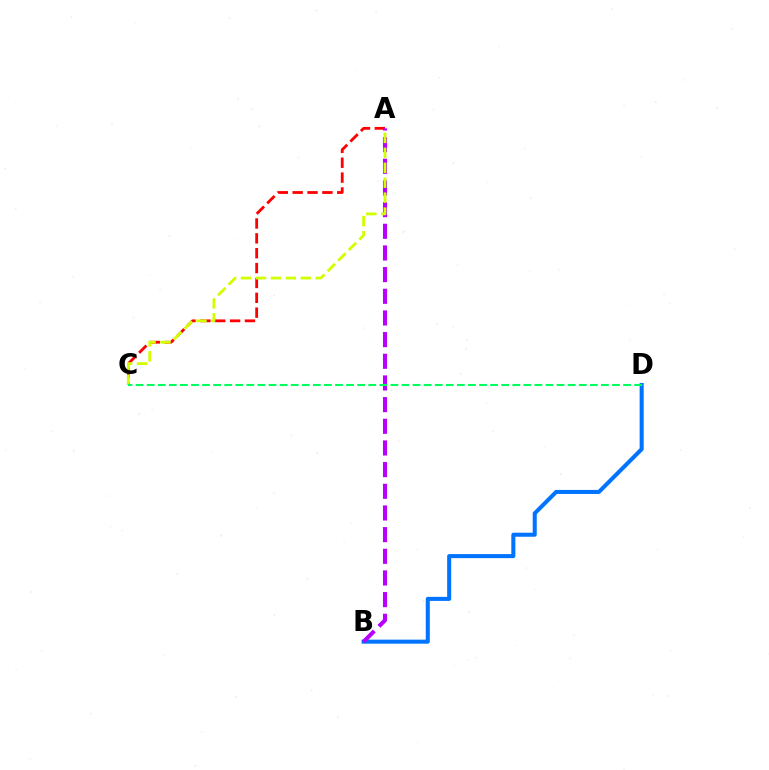{('A', 'C'): [{'color': '#ff0000', 'line_style': 'dashed', 'thickness': 2.02}, {'color': '#d1ff00', 'line_style': 'dashed', 'thickness': 2.03}], ('B', 'D'): [{'color': '#0074ff', 'line_style': 'solid', 'thickness': 2.91}], ('A', 'B'): [{'color': '#b900ff', 'line_style': 'dashed', 'thickness': 2.94}], ('C', 'D'): [{'color': '#00ff5c', 'line_style': 'dashed', 'thickness': 1.51}]}